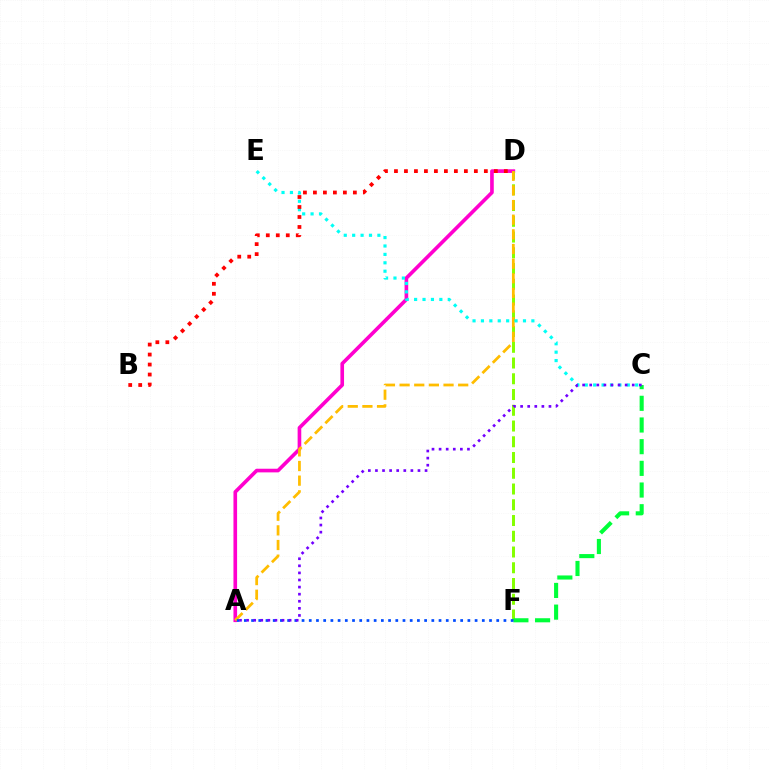{('A', 'D'): [{'color': '#ff00cf', 'line_style': 'solid', 'thickness': 2.62}, {'color': '#ffbd00', 'line_style': 'dashed', 'thickness': 1.99}], ('D', 'F'): [{'color': '#84ff00', 'line_style': 'dashed', 'thickness': 2.14}], ('C', 'F'): [{'color': '#00ff39', 'line_style': 'dashed', 'thickness': 2.95}], ('A', 'F'): [{'color': '#004bff', 'line_style': 'dotted', 'thickness': 1.96}], ('C', 'E'): [{'color': '#00fff6', 'line_style': 'dotted', 'thickness': 2.28}], ('B', 'D'): [{'color': '#ff0000', 'line_style': 'dotted', 'thickness': 2.71}], ('A', 'C'): [{'color': '#7200ff', 'line_style': 'dotted', 'thickness': 1.93}]}